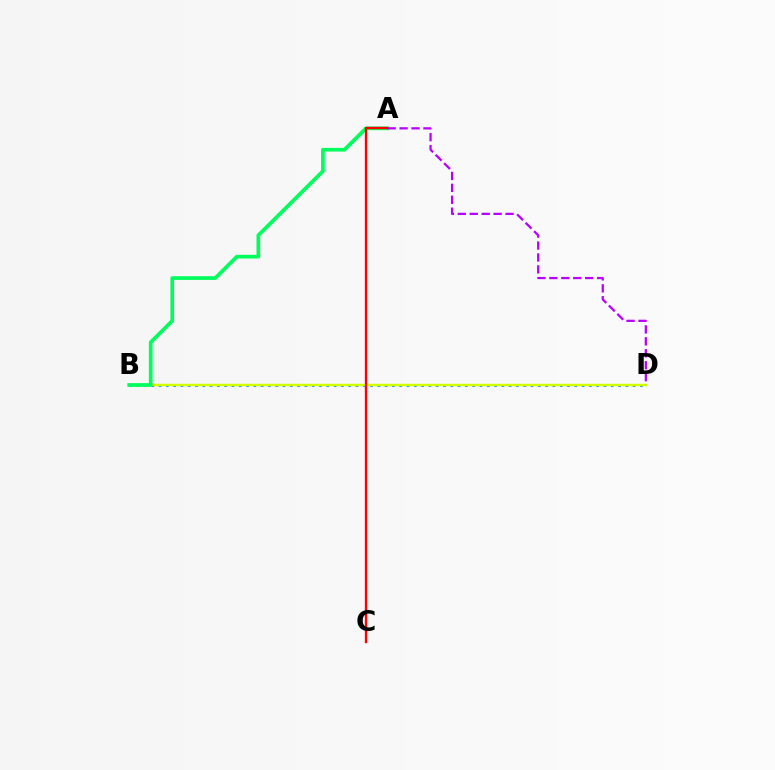{('B', 'D'): [{'color': '#0074ff', 'line_style': 'dotted', 'thickness': 1.98}, {'color': '#d1ff00', 'line_style': 'solid', 'thickness': 1.79}], ('A', 'B'): [{'color': '#00ff5c', 'line_style': 'solid', 'thickness': 2.65}], ('A', 'C'): [{'color': '#ff0000', 'line_style': 'solid', 'thickness': 1.68}], ('A', 'D'): [{'color': '#b900ff', 'line_style': 'dashed', 'thickness': 1.62}]}